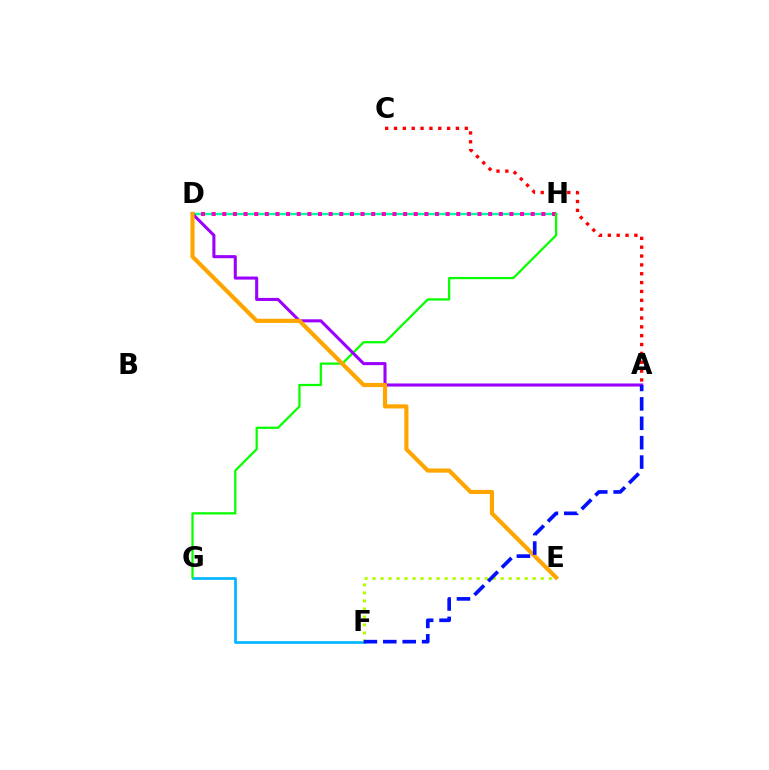{('D', 'H'): [{'color': '#00ff9d', 'line_style': 'solid', 'thickness': 1.75}, {'color': '#ff00bd', 'line_style': 'dotted', 'thickness': 2.89}], ('F', 'G'): [{'color': '#00b5ff', 'line_style': 'solid', 'thickness': 1.94}], ('A', 'C'): [{'color': '#ff0000', 'line_style': 'dotted', 'thickness': 2.4}], ('E', 'F'): [{'color': '#b3ff00', 'line_style': 'dotted', 'thickness': 2.18}], ('G', 'H'): [{'color': '#08ff00', 'line_style': 'solid', 'thickness': 1.62}], ('A', 'D'): [{'color': '#9b00ff', 'line_style': 'solid', 'thickness': 2.21}], ('D', 'E'): [{'color': '#ffa500', 'line_style': 'solid', 'thickness': 2.99}], ('A', 'F'): [{'color': '#0010ff', 'line_style': 'dashed', 'thickness': 2.64}]}